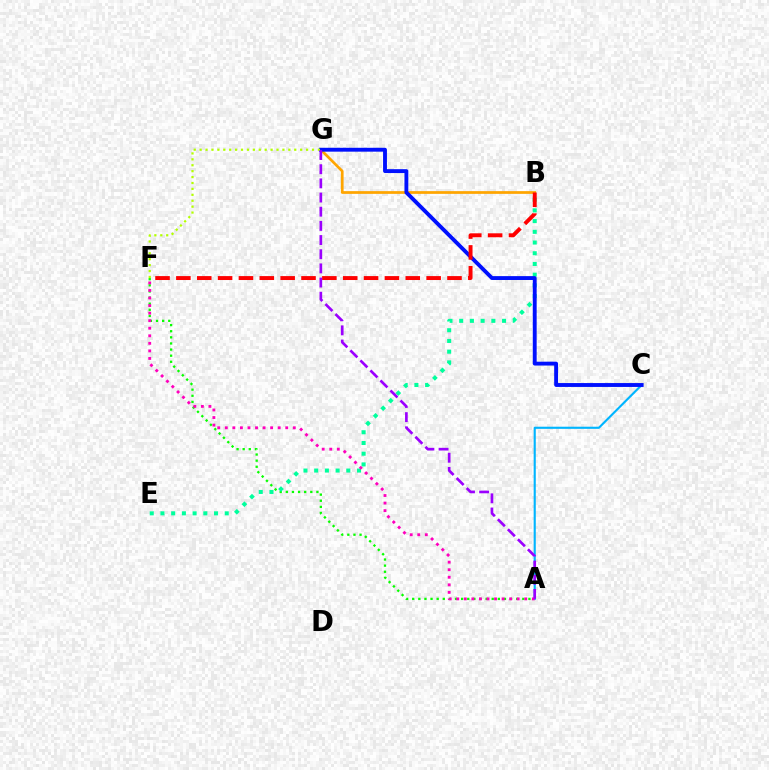{('A', 'F'): [{'color': '#08ff00', 'line_style': 'dotted', 'thickness': 1.66}, {'color': '#ff00bd', 'line_style': 'dotted', 'thickness': 2.05}], ('B', 'G'): [{'color': '#ffa500', 'line_style': 'solid', 'thickness': 1.97}], ('B', 'E'): [{'color': '#00ff9d', 'line_style': 'dotted', 'thickness': 2.91}], ('A', 'C'): [{'color': '#00b5ff', 'line_style': 'solid', 'thickness': 1.53}], ('C', 'G'): [{'color': '#0010ff', 'line_style': 'solid', 'thickness': 2.79}], ('F', 'G'): [{'color': '#b3ff00', 'line_style': 'dotted', 'thickness': 1.61}], ('B', 'F'): [{'color': '#ff0000', 'line_style': 'dashed', 'thickness': 2.83}], ('A', 'G'): [{'color': '#9b00ff', 'line_style': 'dashed', 'thickness': 1.92}]}